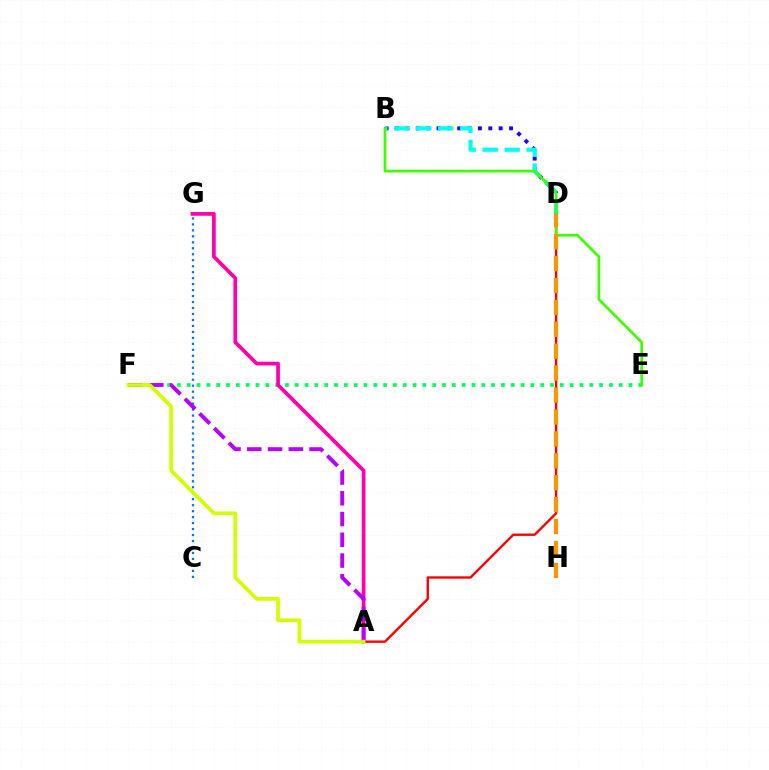{('B', 'D'): [{'color': '#2500ff', 'line_style': 'dotted', 'thickness': 2.82}, {'color': '#00fff6', 'line_style': 'dashed', 'thickness': 2.99}], ('C', 'G'): [{'color': '#0074ff', 'line_style': 'dotted', 'thickness': 1.62}], ('E', 'F'): [{'color': '#00ff5c', 'line_style': 'dotted', 'thickness': 2.67}], ('A', 'G'): [{'color': '#ff00ac', 'line_style': 'solid', 'thickness': 2.68}], ('A', 'D'): [{'color': '#ff0000', 'line_style': 'solid', 'thickness': 1.7}], ('A', 'F'): [{'color': '#b900ff', 'line_style': 'dashed', 'thickness': 2.82}, {'color': '#d1ff00', 'line_style': 'solid', 'thickness': 2.67}], ('B', 'E'): [{'color': '#3dff00', 'line_style': 'solid', 'thickness': 1.94}], ('D', 'H'): [{'color': '#ff9400', 'line_style': 'dashed', 'thickness': 2.98}]}